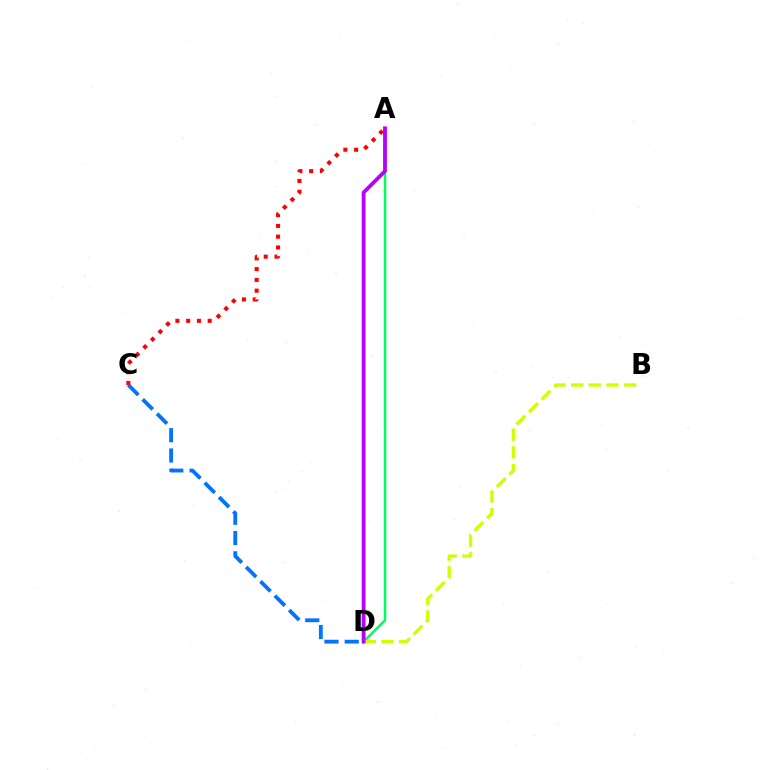{('A', 'D'): [{'color': '#00ff5c', 'line_style': 'solid', 'thickness': 1.81}, {'color': '#b900ff', 'line_style': 'solid', 'thickness': 2.74}], ('B', 'D'): [{'color': '#d1ff00', 'line_style': 'dashed', 'thickness': 2.4}], ('C', 'D'): [{'color': '#0074ff', 'line_style': 'dashed', 'thickness': 2.75}], ('A', 'C'): [{'color': '#ff0000', 'line_style': 'dotted', 'thickness': 2.93}]}